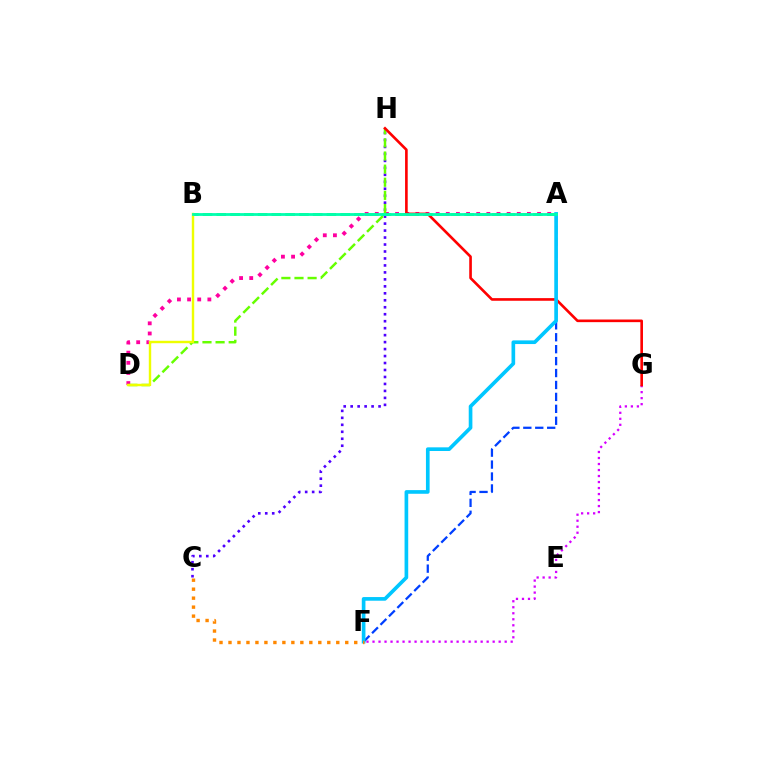{('C', 'H'): [{'color': '#4f00ff', 'line_style': 'dotted', 'thickness': 1.89}], ('A', 'D'): [{'color': '#ff00a0', 'line_style': 'dotted', 'thickness': 2.76}], ('F', 'G'): [{'color': '#d600ff', 'line_style': 'dotted', 'thickness': 1.63}], ('A', 'F'): [{'color': '#003fff', 'line_style': 'dashed', 'thickness': 1.62}, {'color': '#00c7ff', 'line_style': 'solid', 'thickness': 2.64}], ('A', 'B'): [{'color': '#00ff27', 'line_style': 'dashed', 'thickness': 1.87}, {'color': '#00ffaf', 'line_style': 'solid', 'thickness': 2.01}], ('D', 'H'): [{'color': '#66ff00', 'line_style': 'dashed', 'thickness': 1.78}], ('G', 'H'): [{'color': '#ff0000', 'line_style': 'solid', 'thickness': 1.9}], ('B', 'D'): [{'color': '#eeff00', 'line_style': 'solid', 'thickness': 1.75}], ('C', 'F'): [{'color': '#ff8800', 'line_style': 'dotted', 'thickness': 2.44}]}